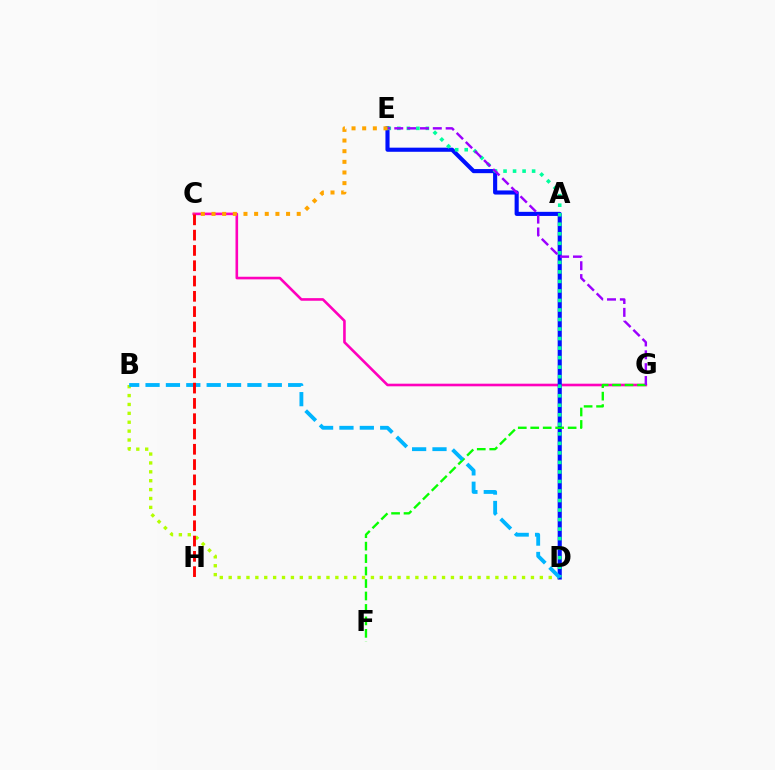{('B', 'D'): [{'color': '#b3ff00', 'line_style': 'dotted', 'thickness': 2.42}, {'color': '#00b5ff', 'line_style': 'dashed', 'thickness': 2.77}], ('C', 'G'): [{'color': '#ff00bd', 'line_style': 'solid', 'thickness': 1.88}], ('D', 'E'): [{'color': '#0010ff', 'line_style': 'solid', 'thickness': 2.96}, {'color': '#00ff9d', 'line_style': 'dotted', 'thickness': 2.59}], ('F', 'G'): [{'color': '#08ff00', 'line_style': 'dashed', 'thickness': 1.69}], ('E', 'G'): [{'color': '#9b00ff', 'line_style': 'dashed', 'thickness': 1.75}], ('C', 'E'): [{'color': '#ffa500', 'line_style': 'dotted', 'thickness': 2.89}], ('C', 'H'): [{'color': '#ff0000', 'line_style': 'dashed', 'thickness': 2.08}]}